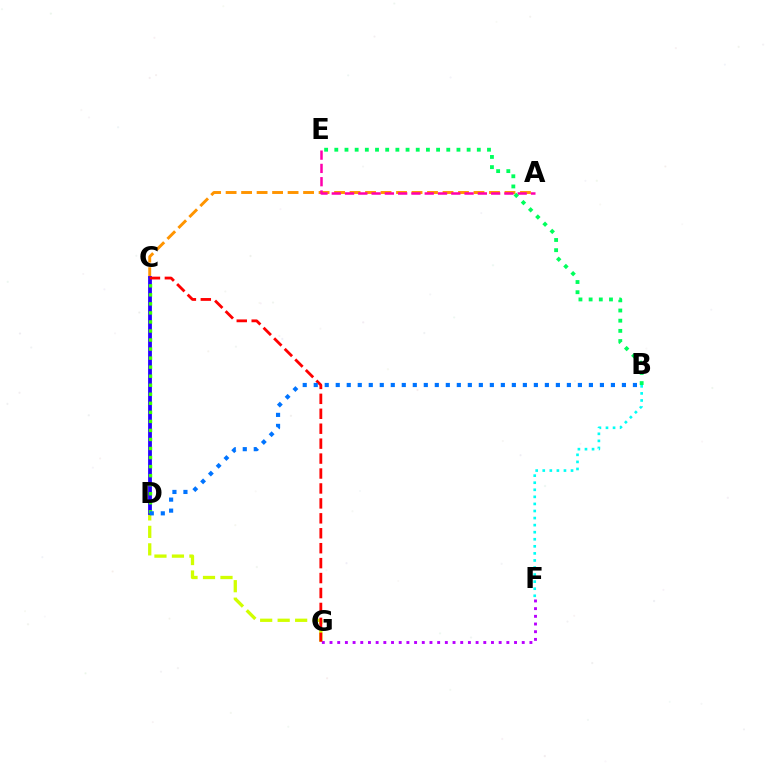{('A', 'C'): [{'color': '#ff9400', 'line_style': 'dashed', 'thickness': 2.1}], ('D', 'G'): [{'color': '#d1ff00', 'line_style': 'dashed', 'thickness': 2.38}], ('A', 'E'): [{'color': '#ff00ac', 'line_style': 'dashed', 'thickness': 1.8}], ('C', 'D'): [{'color': '#2500ff', 'line_style': 'solid', 'thickness': 2.73}, {'color': '#3dff00', 'line_style': 'dotted', 'thickness': 2.46}], ('F', 'G'): [{'color': '#b900ff', 'line_style': 'dotted', 'thickness': 2.09}], ('B', 'E'): [{'color': '#00ff5c', 'line_style': 'dotted', 'thickness': 2.77}], ('C', 'G'): [{'color': '#ff0000', 'line_style': 'dashed', 'thickness': 2.03}], ('B', 'D'): [{'color': '#0074ff', 'line_style': 'dotted', 'thickness': 2.99}], ('B', 'F'): [{'color': '#00fff6', 'line_style': 'dotted', 'thickness': 1.92}]}